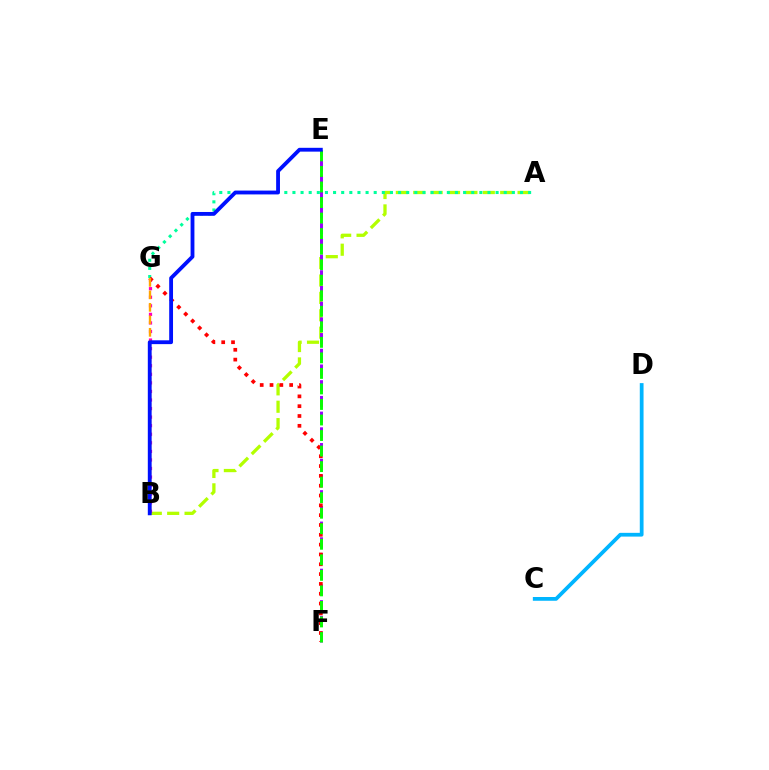{('C', 'D'): [{'color': '#00b5ff', 'line_style': 'solid', 'thickness': 2.71}], ('A', 'B'): [{'color': '#b3ff00', 'line_style': 'dashed', 'thickness': 2.36}], ('E', 'F'): [{'color': '#9b00ff', 'line_style': 'dashed', 'thickness': 2.13}, {'color': '#08ff00', 'line_style': 'dashed', 'thickness': 2.11}], ('B', 'G'): [{'color': '#ff00bd', 'line_style': 'dotted', 'thickness': 2.33}, {'color': '#ffa500', 'line_style': 'dashed', 'thickness': 1.7}], ('A', 'G'): [{'color': '#00ff9d', 'line_style': 'dotted', 'thickness': 2.21}], ('F', 'G'): [{'color': '#ff0000', 'line_style': 'dotted', 'thickness': 2.67}], ('B', 'E'): [{'color': '#0010ff', 'line_style': 'solid', 'thickness': 2.75}]}